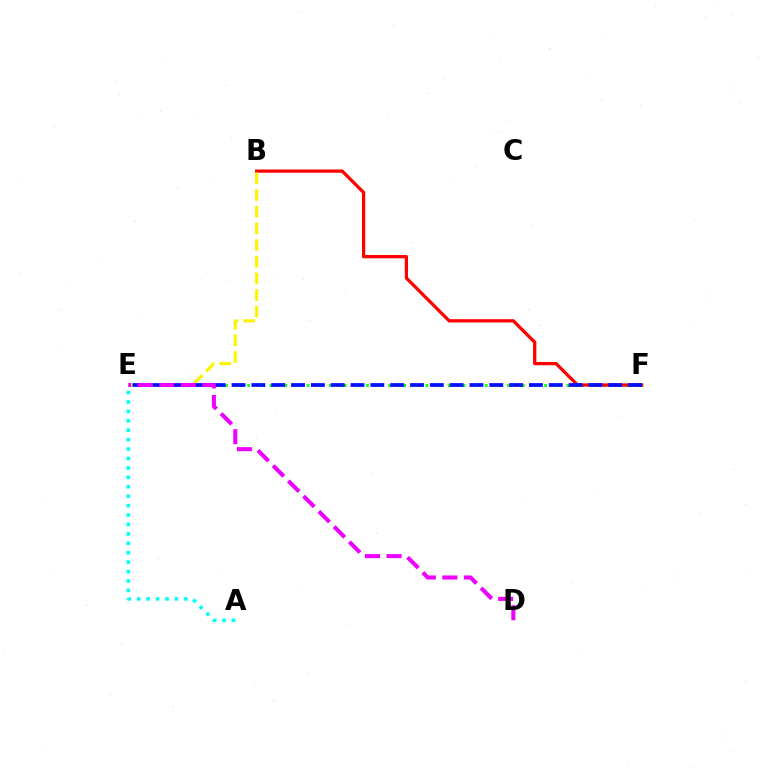{('E', 'F'): [{'color': '#08ff00', 'line_style': 'dotted', 'thickness': 2.02}, {'color': '#0010ff', 'line_style': 'dashed', 'thickness': 2.69}], ('B', 'F'): [{'color': '#ff0000', 'line_style': 'solid', 'thickness': 2.35}], ('B', 'E'): [{'color': '#fcf500', 'line_style': 'dashed', 'thickness': 2.26}], ('A', 'E'): [{'color': '#00fff6', 'line_style': 'dotted', 'thickness': 2.56}], ('D', 'E'): [{'color': '#ee00ff', 'line_style': 'dashed', 'thickness': 2.93}]}